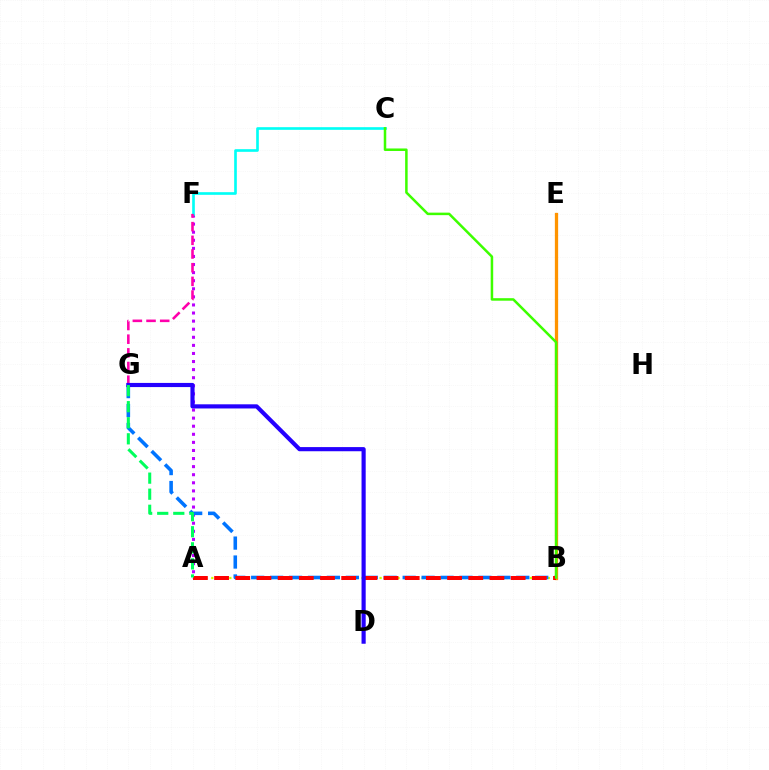{('A', 'F'): [{'color': '#b900ff', 'line_style': 'dotted', 'thickness': 2.2}], ('A', 'B'): [{'color': '#d1ff00', 'line_style': 'dotted', 'thickness': 1.63}, {'color': '#ff0000', 'line_style': 'dashed', 'thickness': 2.88}], ('B', 'E'): [{'color': '#ff9400', 'line_style': 'solid', 'thickness': 2.35}], ('B', 'G'): [{'color': '#0074ff', 'line_style': 'dashed', 'thickness': 2.57}], ('C', 'F'): [{'color': '#00fff6', 'line_style': 'solid', 'thickness': 1.9}], ('F', 'G'): [{'color': '#ff00ac', 'line_style': 'dashed', 'thickness': 1.86}], ('D', 'G'): [{'color': '#2500ff', 'line_style': 'solid', 'thickness': 2.99}], ('A', 'G'): [{'color': '#00ff5c', 'line_style': 'dashed', 'thickness': 2.18}], ('B', 'C'): [{'color': '#3dff00', 'line_style': 'solid', 'thickness': 1.81}]}